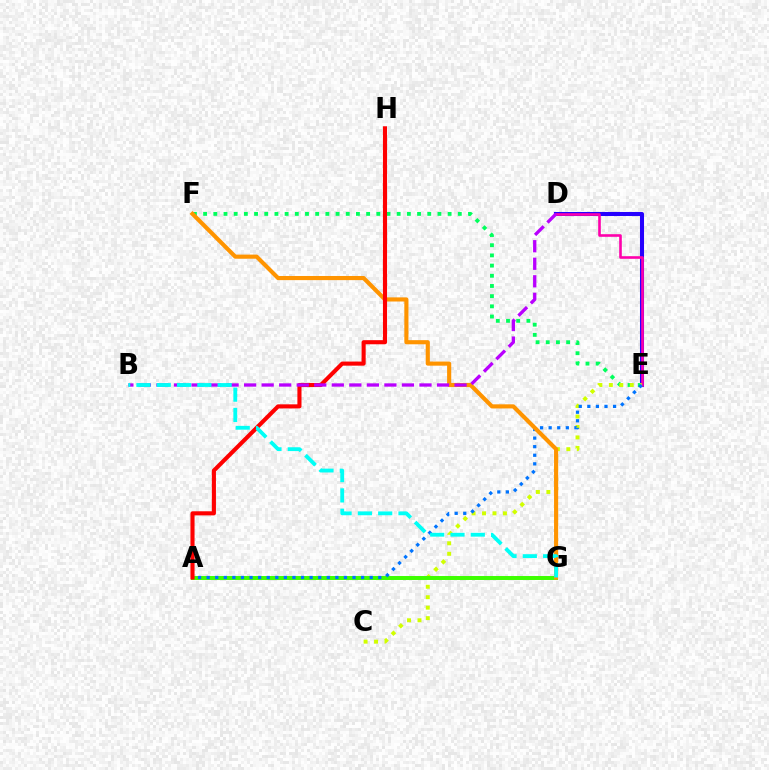{('D', 'E'): [{'color': '#2500ff', 'line_style': 'solid', 'thickness': 2.92}, {'color': '#ff00ac', 'line_style': 'solid', 'thickness': 1.88}], ('E', 'F'): [{'color': '#00ff5c', 'line_style': 'dotted', 'thickness': 2.77}], ('C', 'E'): [{'color': '#d1ff00', 'line_style': 'dotted', 'thickness': 2.84}], ('A', 'G'): [{'color': '#3dff00', 'line_style': 'solid', 'thickness': 2.85}], ('A', 'E'): [{'color': '#0074ff', 'line_style': 'dotted', 'thickness': 2.33}], ('F', 'G'): [{'color': '#ff9400', 'line_style': 'solid', 'thickness': 2.97}], ('A', 'H'): [{'color': '#ff0000', 'line_style': 'solid', 'thickness': 2.95}], ('B', 'D'): [{'color': '#b900ff', 'line_style': 'dashed', 'thickness': 2.38}], ('B', 'G'): [{'color': '#00fff6', 'line_style': 'dashed', 'thickness': 2.76}]}